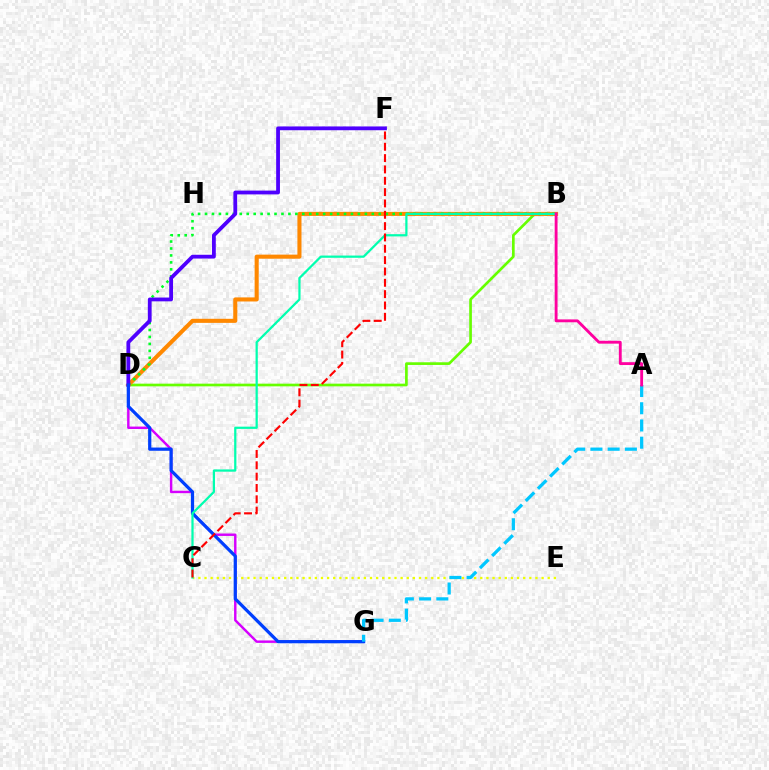{('B', 'D'): [{'color': '#66ff00', 'line_style': 'solid', 'thickness': 1.93}, {'color': '#ff8800', 'line_style': 'solid', 'thickness': 2.93}, {'color': '#00ff27', 'line_style': 'dotted', 'thickness': 1.89}], ('D', 'G'): [{'color': '#d600ff', 'line_style': 'solid', 'thickness': 1.75}, {'color': '#003fff', 'line_style': 'solid', 'thickness': 2.32}], ('C', 'E'): [{'color': '#eeff00', 'line_style': 'dotted', 'thickness': 1.67}], ('D', 'F'): [{'color': '#4f00ff', 'line_style': 'solid', 'thickness': 2.73}], ('B', 'C'): [{'color': '#00ffaf', 'line_style': 'solid', 'thickness': 1.61}], ('C', 'F'): [{'color': '#ff0000', 'line_style': 'dashed', 'thickness': 1.54}], ('A', 'G'): [{'color': '#00c7ff', 'line_style': 'dashed', 'thickness': 2.34}], ('A', 'B'): [{'color': '#ff00a0', 'line_style': 'solid', 'thickness': 2.06}]}